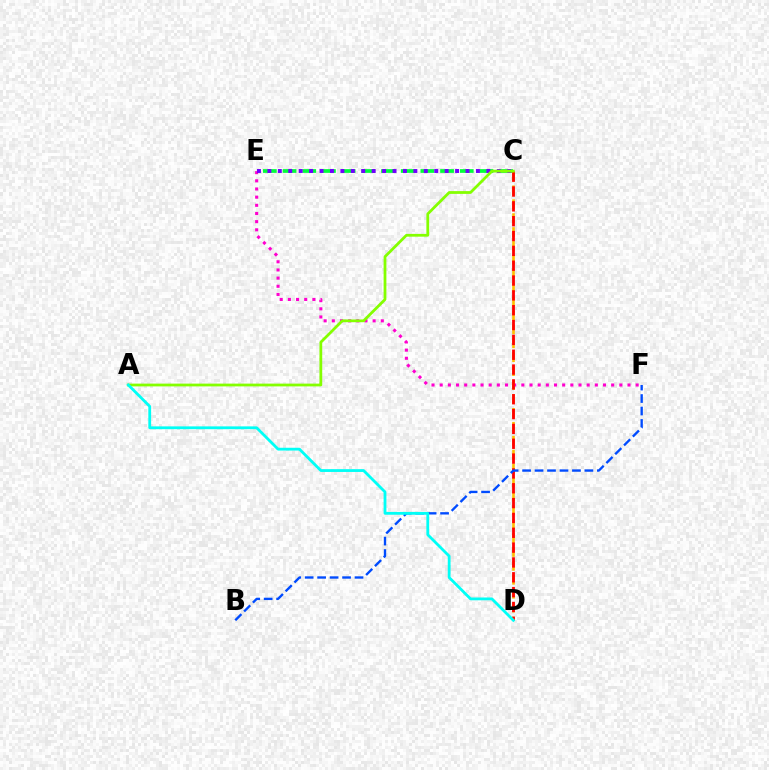{('C', 'E'): [{'color': '#00ff39', 'line_style': 'dashed', 'thickness': 2.67}, {'color': '#7200ff', 'line_style': 'dotted', 'thickness': 2.83}], ('E', 'F'): [{'color': '#ff00cf', 'line_style': 'dotted', 'thickness': 2.22}], ('C', 'D'): [{'color': '#ffbd00', 'line_style': 'dashed', 'thickness': 1.89}, {'color': '#ff0000', 'line_style': 'dashed', 'thickness': 2.02}], ('B', 'F'): [{'color': '#004bff', 'line_style': 'dashed', 'thickness': 1.69}], ('A', 'C'): [{'color': '#84ff00', 'line_style': 'solid', 'thickness': 2.0}], ('A', 'D'): [{'color': '#00fff6', 'line_style': 'solid', 'thickness': 2.02}]}